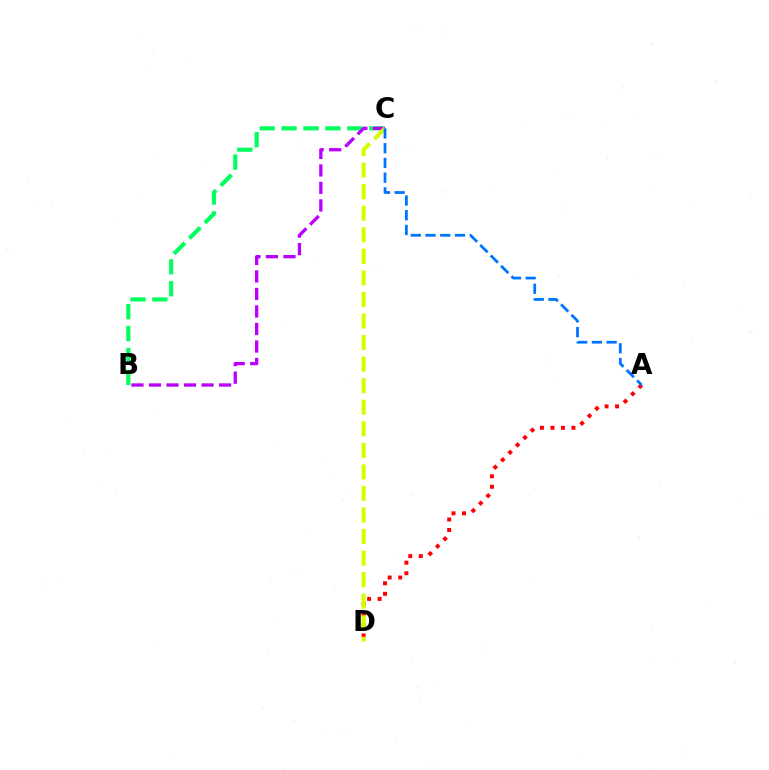{('B', 'C'): [{'color': '#00ff5c', 'line_style': 'dashed', 'thickness': 2.97}, {'color': '#b900ff', 'line_style': 'dashed', 'thickness': 2.38}], ('A', 'D'): [{'color': '#ff0000', 'line_style': 'dotted', 'thickness': 2.85}], ('C', 'D'): [{'color': '#d1ff00', 'line_style': 'dashed', 'thickness': 2.93}], ('A', 'C'): [{'color': '#0074ff', 'line_style': 'dashed', 'thickness': 2.0}]}